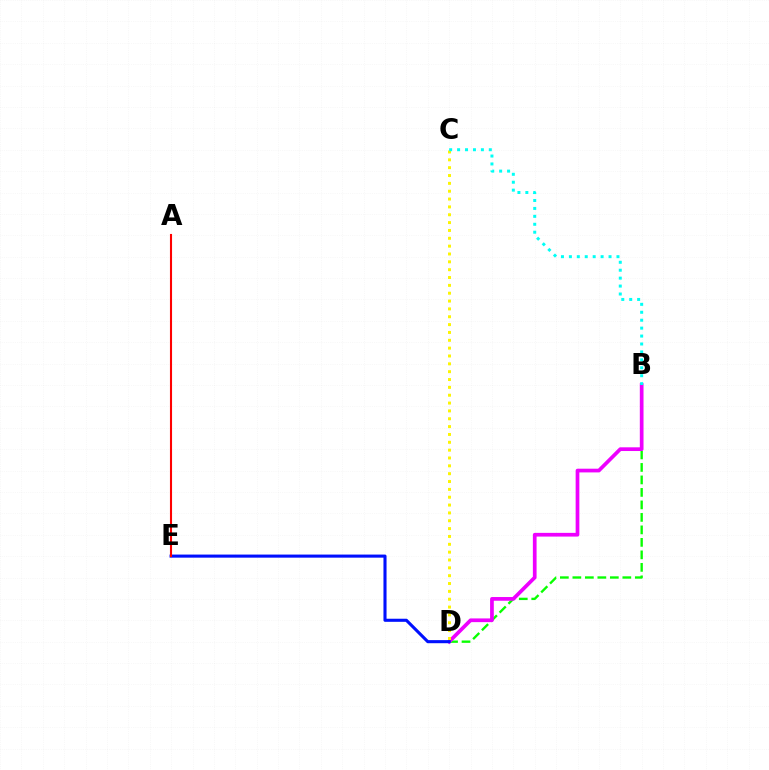{('B', 'D'): [{'color': '#08ff00', 'line_style': 'dashed', 'thickness': 1.7}, {'color': '#ee00ff', 'line_style': 'solid', 'thickness': 2.67}], ('D', 'E'): [{'color': '#0010ff', 'line_style': 'solid', 'thickness': 2.22}], ('A', 'E'): [{'color': '#ff0000', 'line_style': 'solid', 'thickness': 1.52}], ('C', 'D'): [{'color': '#fcf500', 'line_style': 'dotted', 'thickness': 2.13}], ('B', 'C'): [{'color': '#00fff6', 'line_style': 'dotted', 'thickness': 2.15}]}